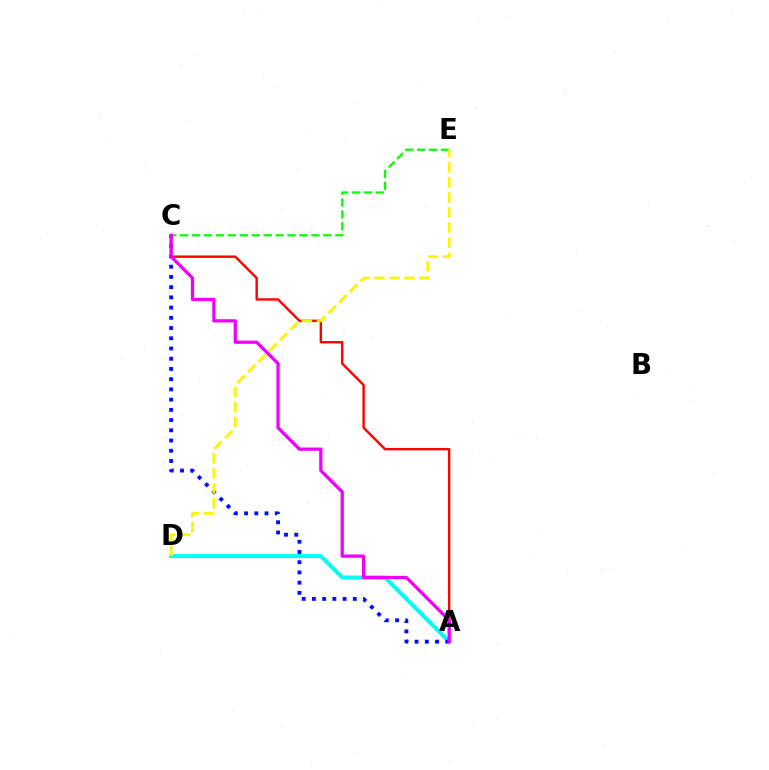{('A', 'D'): [{'color': '#00fff6', 'line_style': 'solid', 'thickness': 2.86}], ('A', 'C'): [{'color': '#0010ff', 'line_style': 'dotted', 'thickness': 2.78}, {'color': '#ff0000', 'line_style': 'solid', 'thickness': 1.72}, {'color': '#ee00ff', 'line_style': 'solid', 'thickness': 2.35}], ('C', 'E'): [{'color': '#08ff00', 'line_style': 'dashed', 'thickness': 1.62}], ('D', 'E'): [{'color': '#fcf500', 'line_style': 'dashed', 'thickness': 2.04}]}